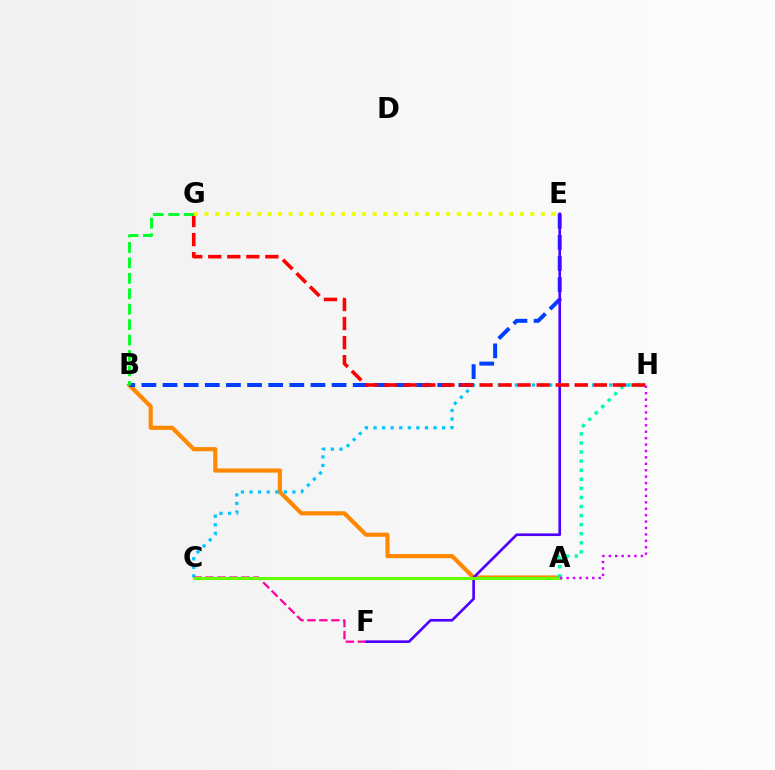{('A', 'B'): [{'color': '#ff8800', 'line_style': 'solid', 'thickness': 2.99}], ('A', 'H'): [{'color': '#00ffaf', 'line_style': 'dotted', 'thickness': 2.47}, {'color': '#d600ff', 'line_style': 'dotted', 'thickness': 1.74}], ('C', 'H'): [{'color': '#00c7ff', 'line_style': 'dotted', 'thickness': 2.33}], ('B', 'E'): [{'color': '#003fff', 'line_style': 'dashed', 'thickness': 2.87}], ('E', 'F'): [{'color': '#4f00ff', 'line_style': 'solid', 'thickness': 1.9}], ('G', 'H'): [{'color': '#ff0000', 'line_style': 'dashed', 'thickness': 2.59}], ('C', 'F'): [{'color': '#ff00a0', 'line_style': 'dashed', 'thickness': 1.62}], ('A', 'C'): [{'color': '#66ff00', 'line_style': 'solid', 'thickness': 2.21}], ('B', 'G'): [{'color': '#00ff27', 'line_style': 'dashed', 'thickness': 2.1}], ('E', 'G'): [{'color': '#eeff00', 'line_style': 'dotted', 'thickness': 2.86}]}